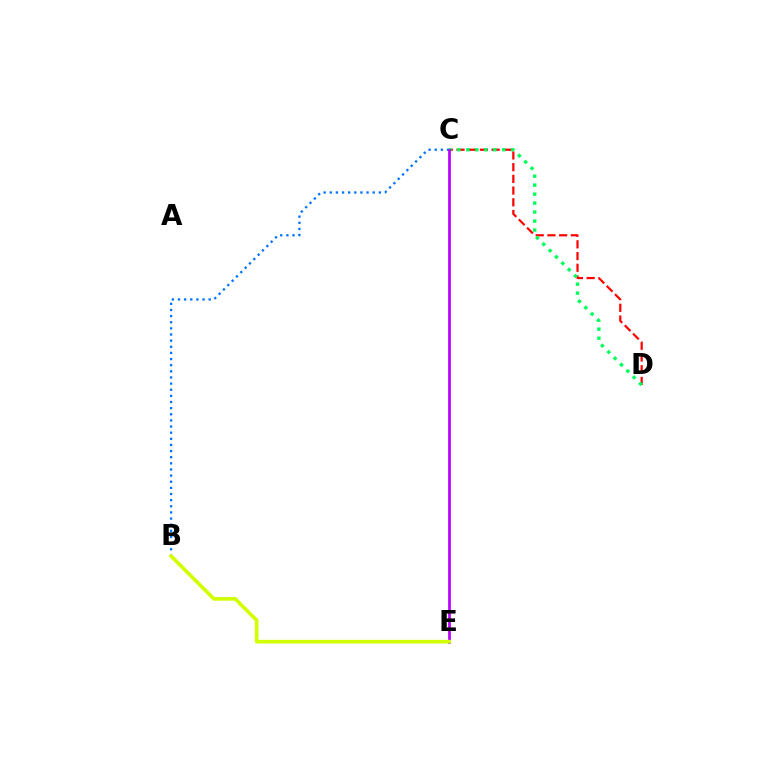{('C', 'D'): [{'color': '#ff0000', 'line_style': 'dashed', 'thickness': 1.59}, {'color': '#00ff5c', 'line_style': 'dotted', 'thickness': 2.44}], ('B', 'C'): [{'color': '#0074ff', 'line_style': 'dotted', 'thickness': 1.67}], ('C', 'E'): [{'color': '#b900ff', 'line_style': 'solid', 'thickness': 1.96}], ('B', 'E'): [{'color': '#d1ff00', 'line_style': 'solid', 'thickness': 2.63}]}